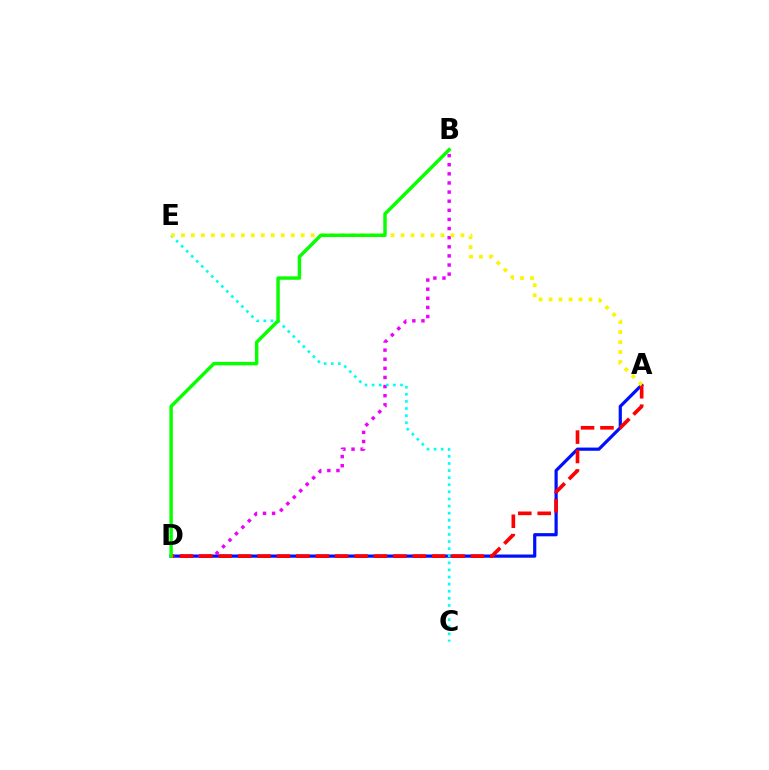{('A', 'D'): [{'color': '#0010ff', 'line_style': 'solid', 'thickness': 2.3}, {'color': '#ff0000', 'line_style': 'dashed', 'thickness': 2.64}], ('B', 'D'): [{'color': '#ee00ff', 'line_style': 'dotted', 'thickness': 2.48}, {'color': '#08ff00', 'line_style': 'solid', 'thickness': 2.48}], ('C', 'E'): [{'color': '#00fff6', 'line_style': 'dotted', 'thickness': 1.93}], ('A', 'E'): [{'color': '#fcf500', 'line_style': 'dotted', 'thickness': 2.71}]}